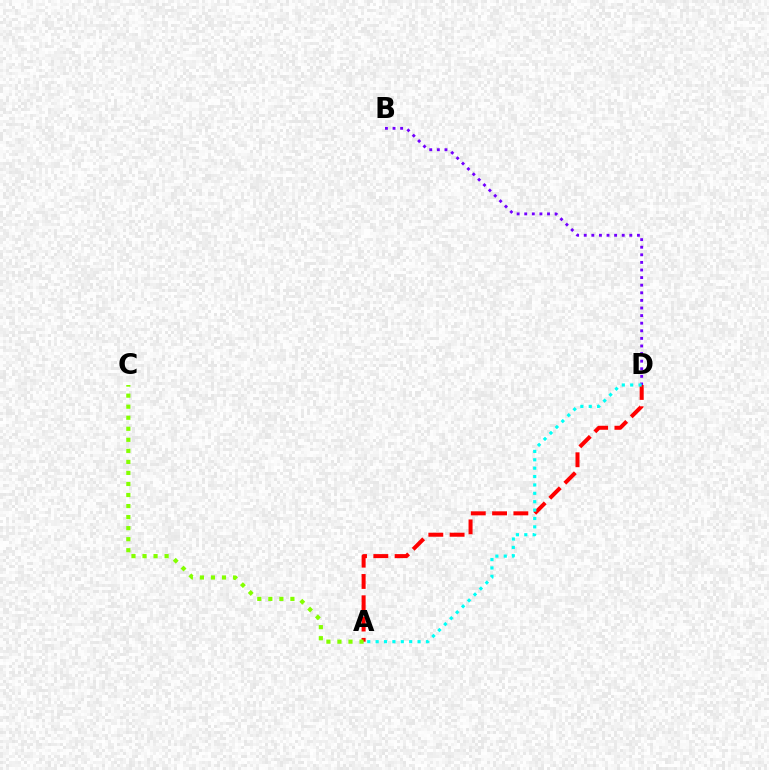{('B', 'D'): [{'color': '#7200ff', 'line_style': 'dotted', 'thickness': 2.06}], ('A', 'D'): [{'color': '#ff0000', 'line_style': 'dashed', 'thickness': 2.89}, {'color': '#00fff6', 'line_style': 'dotted', 'thickness': 2.28}], ('A', 'C'): [{'color': '#84ff00', 'line_style': 'dotted', 'thickness': 3.0}]}